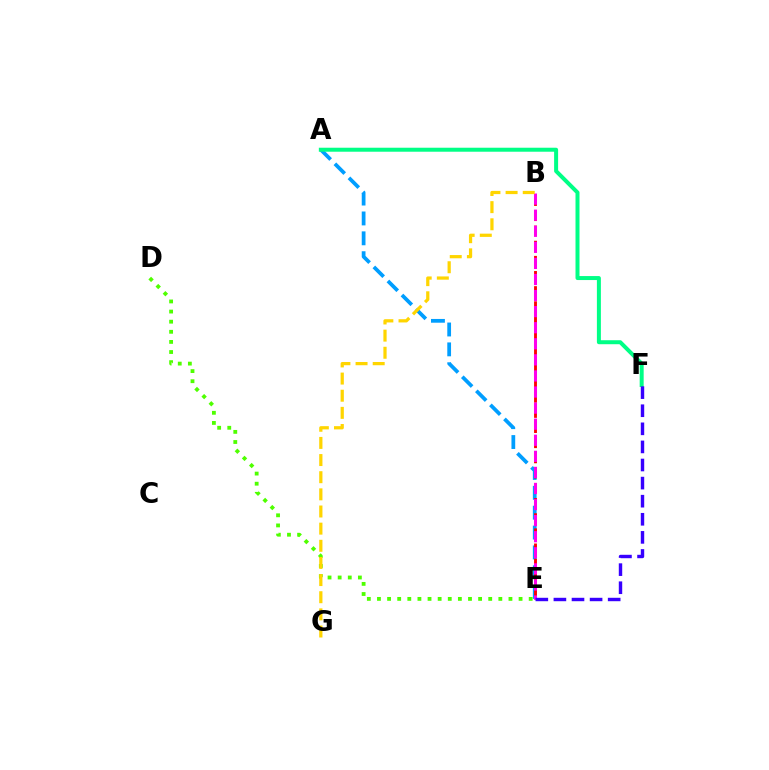{('A', 'E'): [{'color': '#009eff', 'line_style': 'dashed', 'thickness': 2.7}], ('B', 'E'): [{'color': '#ff0000', 'line_style': 'dashed', 'thickness': 2.06}, {'color': '#ff00ed', 'line_style': 'dashed', 'thickness': 2.18}], ('D', 'E'): [{'color': '#4fff00', 'line_style': 'dotted', 'thickness': 2.75}], ('A', 'F'): [{'color': '#00ff86', 'line_style': 'solid', 'thickness': 2.88}], ('E', 'F'): [{'color': '#3700ff', 'line_style': 'dashed', 'thickness': 2.46}], ('B', 'G'): [{'color': '#ffd500', 'line_style': 'dashed', 'thickness': 2.33}]}